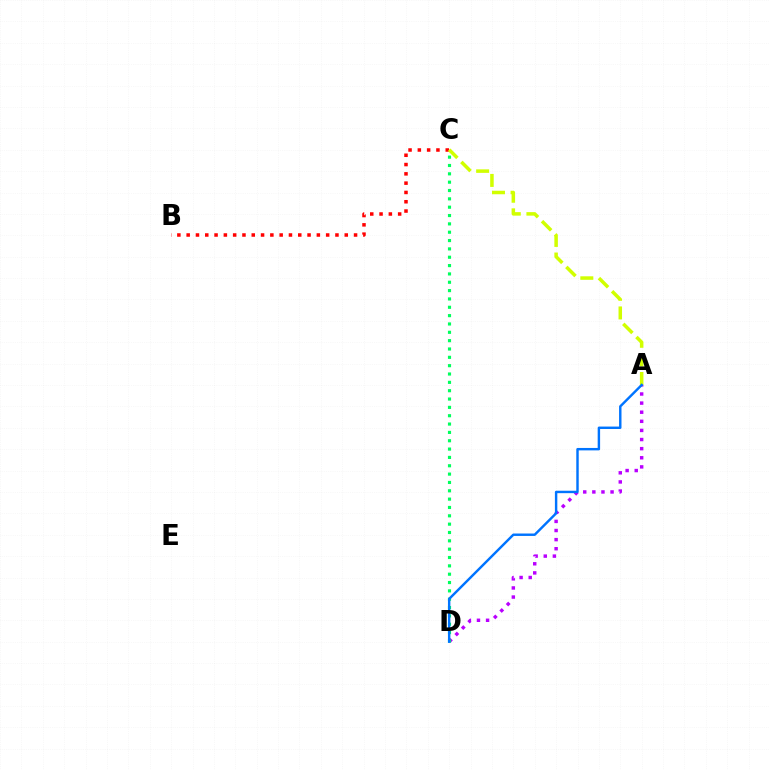{('A', 'D'): [{'color': '#b900ff', 'line_style': 'dotted', 'thickness': 2.48}, {'color': '#0074ff', 'line_style': 'solid', 'thickness': 1.75}], ('B', 'C'): [{'color': '#ff0000', 'line_style': 'dotted', 'thickness': 2.53}], ('A', 'C'): [{'color': '#d1ff00', 'line_style': 'dashed', 'thickness': 2.53}], ('C', 'D'): [{'color': '#00ff5c', 'line_style': 'dotted', 'thickness': 2.27}]}